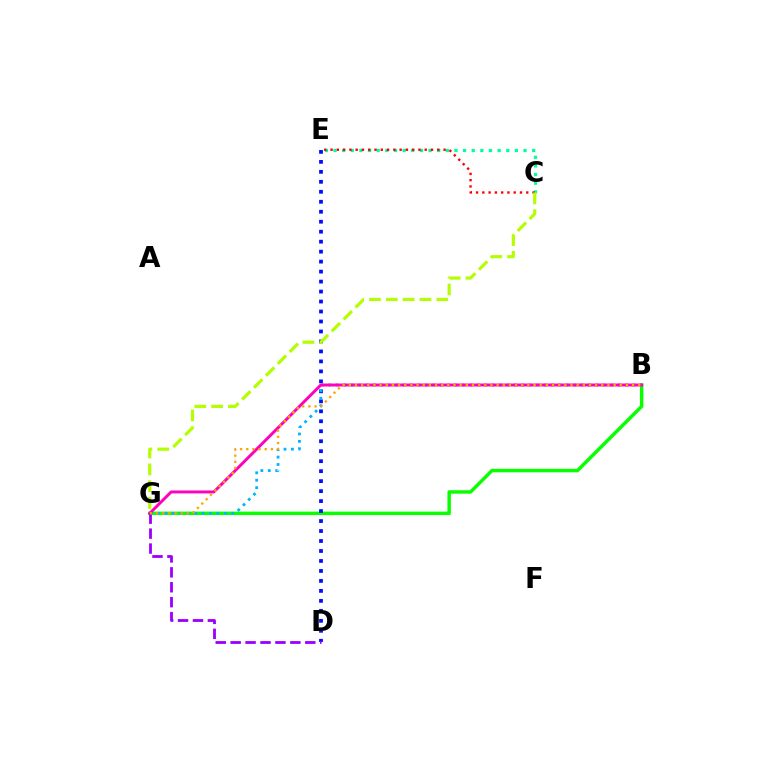{('B', 'G'): [{'color': '#08ff00', 'line_style': 'solid', 'thickness': 2.48}, {'color': '#00b5ff', 'line_style': 'dotted', 'thickness': 2.02}, {'color': '#ff00bd', 'line_style': 'solid', 'thickness': 2.12}, {'color': '#ffa500', 'line_style': 'dotted', 'thickness': 1.67}], ('D', 'E'): [{'color': '#0010ff', 'line_style': 'dotted', 'thickness': 2.71}], ('C', 'E'): [{'color': '#00ff9d', 'line_style': 'dotted', 'thickness': 2.35}, {'color': '#ff0000', 'line_style': 'dotted', 'thickness': 1.71}], ('D', 'G'): [{'color': '#9b00ff', 'line_style': 'dashed', 'thickness': 2.03}], ('C', 'G'): [{'color': '#b3ff00', 'line_style': 'dashed', 'thickness': 2.29}]}